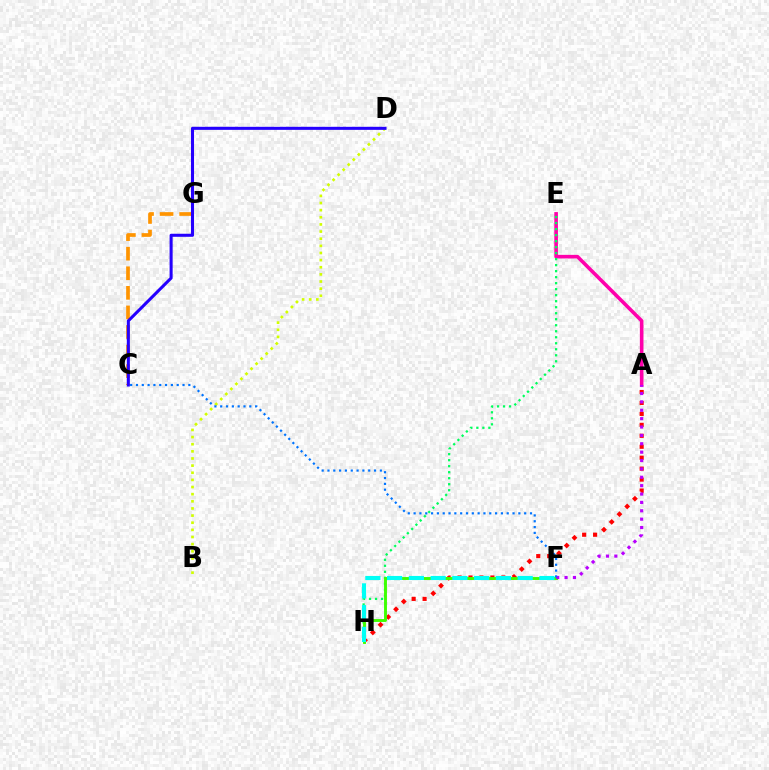{('A', 'E'): [{'color': '#ff00ac', 'line_style': 'solid', 'thickness': 2.59}], ('E', 'H'): [{'color': '#00ff5c', 'line_style': 'dotted', 'thickness': 1.63}], ('A', 'H'): [{'color': '#ff0000', 'line_style': 'dotted', 'thickness': 2.97}], ('B', 'D'): [{'color': '#d1ff00', 'line_style': 'dotted', 'thickness': 1.94}], ('F', 'H'): [{'color': '#3dff00', 'line_style': 'solid', 'thickness': 2.08}, {'color': '#00fff6', 'line_style': 'dashed', 'thickness': 2.96}], ('C', 'G'): [{'color': '#ff9400', 'line_style': 'dashed', 'thickness': 2.66}], ('C', 'D'): [{'color': '#2500ff', 'line_style': 'solid', 'thickness': 2.2}], ('A', 'F'): [{'color': '#b900ff', 'line_style': 'dotted', 'thickness': 2.28}], ('C', 'F'): [{'color': '#0074ff', 'line_style': 'dotted', 'thickness': 1.58}]}